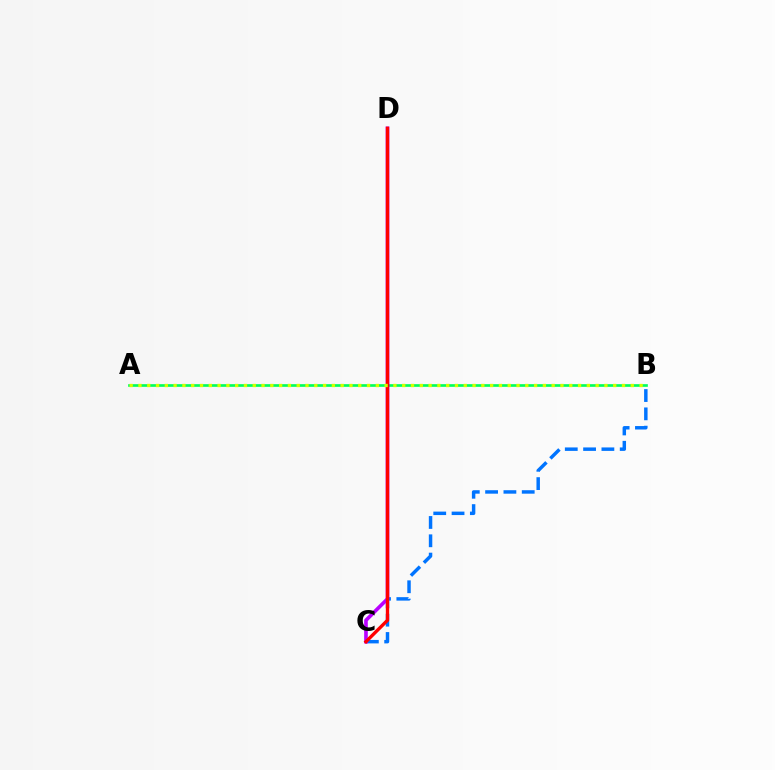{('B', 'C'): [{'color': '#0074ff', 'line_style': 'dashed', 'thickness': 2.49}], ('A', 'B'): [{'color': '#00ff5c', 'line_style': 'solid', 'thickness': 1.92}, {'color': '#d1ff00', 'line_style': 'dotted', 'thickness': 2.39}], ('C', 'D'): [{'color': '#b900ff', 'line_style': 'solid', 'thickness': 2.62}, {'color': '#ff0000', 'line_style': 'solid', 'thickness': 2.41}]}